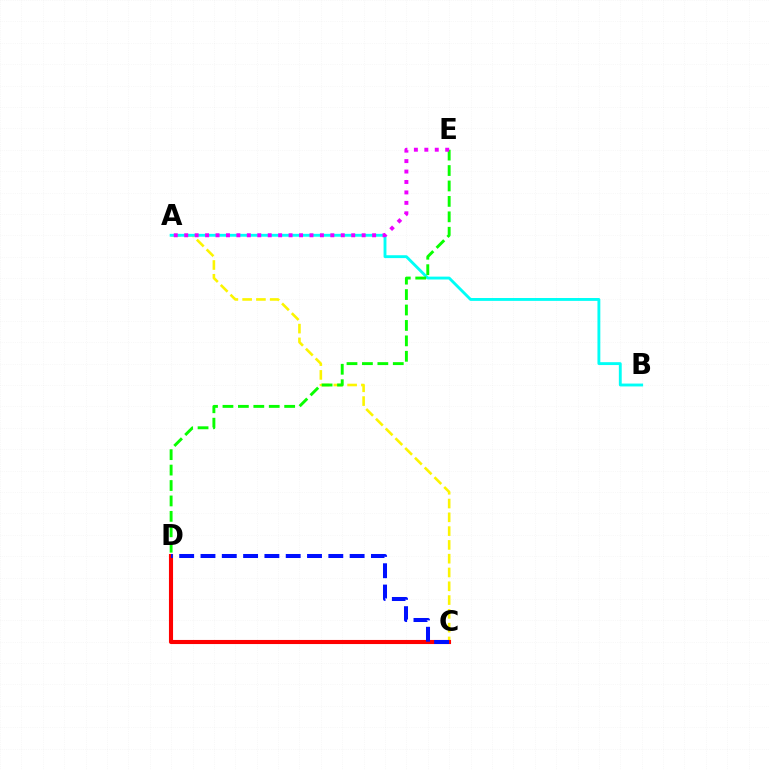{('A', 'C'): [{'color': '#fcf500', 'line_style': 'dashed', 'thickness': 1.87}], ('A', 'B'): [{'color': '#00fff6', 'line_style': 'solid', 'thickness': 2.07}], ('C', 'D'): [{'color': '#ff0000', 'line_style': 'solid', 'thickness': 2.95}, {'color': '#0010ff', 'line_style': 'dashed', 'thickness': 2.89}], ('D', 'E'): [{'color': '#08ff00', 'line_style': 'dashed', 'thickness': 2.1}], ('A', 'E'): [{'color': '#ee00ff', 'line_style': 'dotted', 'thickness': 2.84}]}